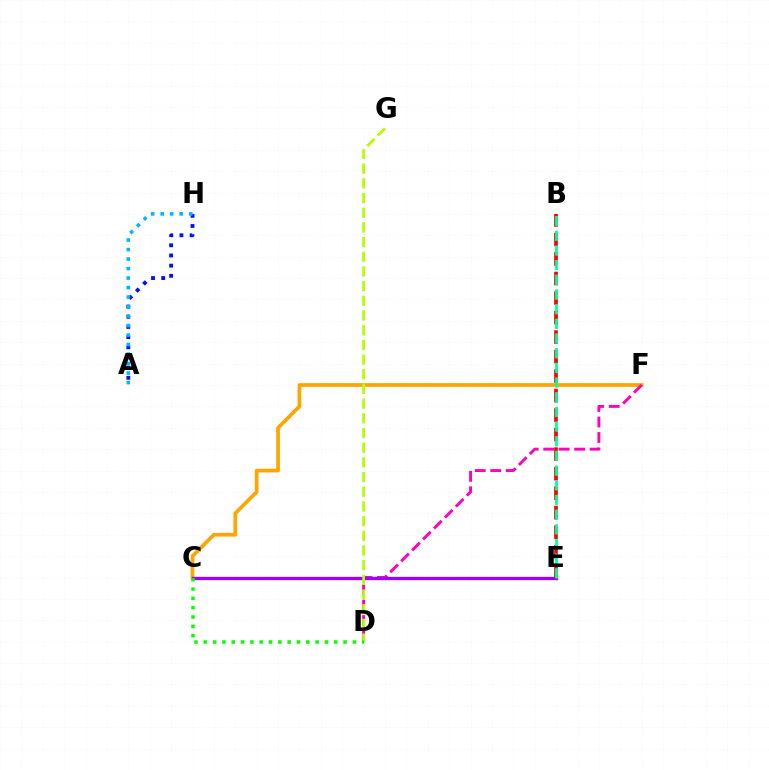{('C', 'F'): [{'color': '#ffa500', 'line_style': 'solid', 'thickness': 2.68}], ('D', 'F'): [{'color': '#ff00bd', 'line_style': 'dashed', 'thickness': 2.1}], ('C', 'E'): [{'color': '#9b00ff', 'line_style': 'solid', 'thickness': 2.4}], ('B', 'E'): [{'color': '#ff0000', 'line_style': 'dashed', 'thickness': 2.65}, {'color': '#00ff9d', 'line_style': 'dashed', 'thickness': 1.99}], ('D', 'G'): [{'color': '#b3ff00', 'line_style': 'dashed', 'thickness': 2.0}], ('C', 'D'): [{'color': '#08ff00', 'line_style': 'dotted', 'thickness': 2.53}], ('A', 'H'): [{'color': '#0010ff', 'line_style': 'dotted', 'thickness': 2.76}, {'color': '#00b5ff', 'line_style': 'dotted', 'thickness': 2.58}]}